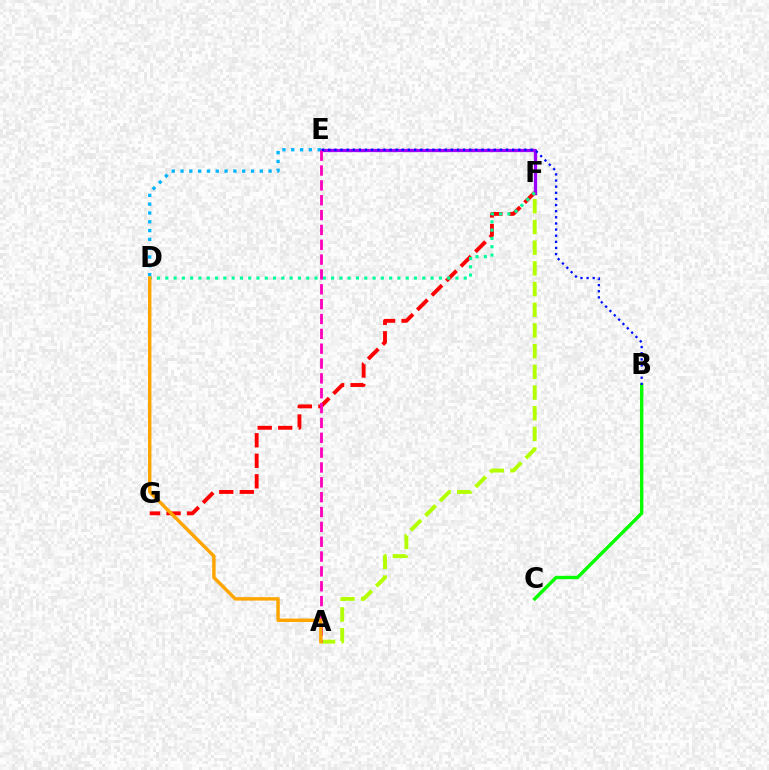{('A', 'F'): [{'color': '#b3ff00', 'line_style': 'dashed', 'thickness': 2.81}], ('E', 'F'): [{'color': '#9b00ff', 'line_style': 'solid', 'thickness': 2.35}], ('F', 'G'): [{'color': '#ff0000', 'line_style': 'dashed', 'thickness': 2.79}], ('D', 'F'): [{'color': '#00ff9d', 'line_style': 'dotted', 'thickness': 2.25}], ('D', 'E'): [{'color': '#00b5ff', 'line_style': 'dotted', 'thickness': 2.39}], ('A', 'E'): [{'color': '#ff00bd', 'line_style': 'dashed', 'thickness': 2.02}], ('B', 'C'): [{'color': '#08ff00', 'line_style': 'solid', 'thickness': 2.44}], ('A', 'D'): [{'color': '#ffa500', 'line_style': 'solid', 'thickness': 2.47}], ('B', 'E'): [{'color': '#0010ff', 'line_style': 'dotted', 'thickness': 1.67}]}